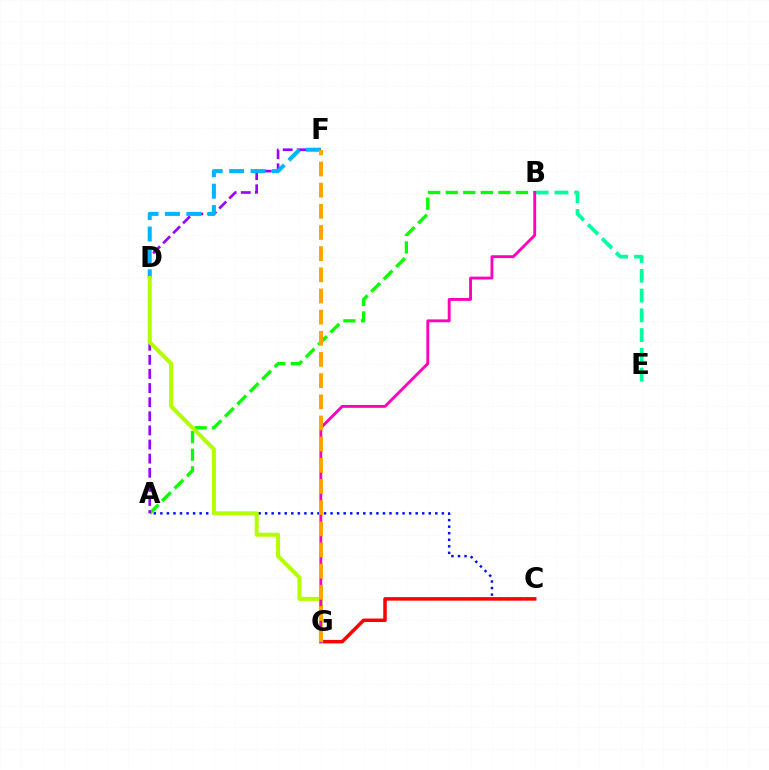{('A', 'C'): [{'color': '#0010ff', 'line_style': 'dotted', 'thickness': 1.78}], ('C', 'G'): [{'color': '#ff0000', 'line_style': 'solid', 'thickness': 2.52}], ('A', 'B'): [{'color': '#08ff00', 'line_style': 'dashed', 'thickness': 2.38}], ('B', 'E'): [{'color': '#00ff9d', 'line_style': 'dashed', 'thickness': 2.69}], ('A', 'F'): [{'color': '#9b00ff', 'line_style': 'dashed', 'thickness': 1.92}], ('D', 'F'): [{'color': '#00b5ff', 'line_style': 'dashed', 'thickness': 2.91}], ('D', 'G'): [{'color': '#b3ff00', 'line_style': 'solid', 'thickness': 2.89}], ('B', 'G'): [{'color': '#ff00bd', 'line_style': 'solid', 'thickness': 2.06}], ('F', 'G'): [{'color': '#ffa500', 'line_style': 'dashed', 'thickness': 2.88}]}